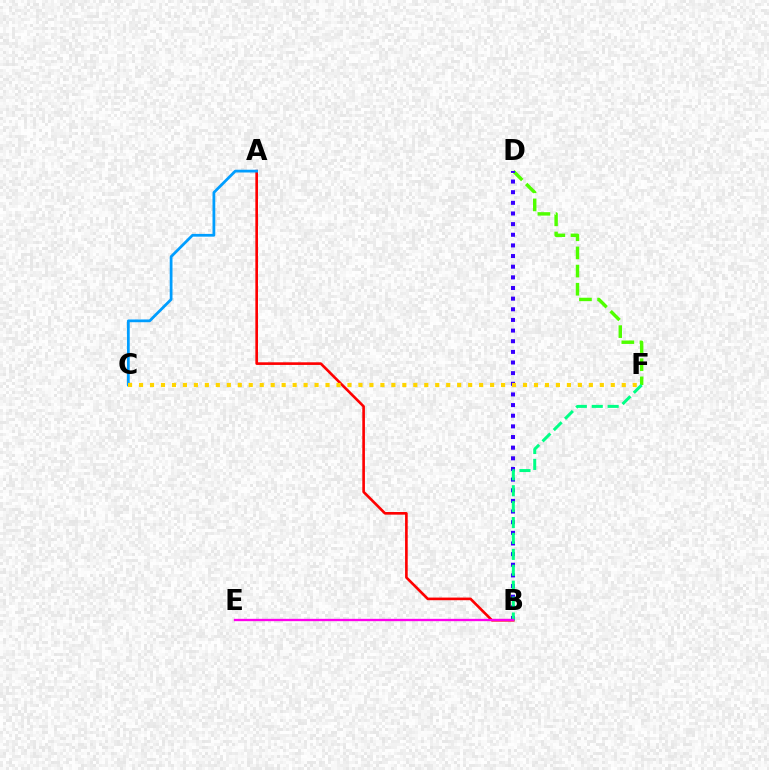{('A', 'B'): [{'color': '#ff0000', 'line_style': 'solid', 'thickness': 1.9}], ('A', 'C'): [{'color': '#009eff', 'line_style': 'solid', 'thickness': 1.99}], ('D', 'F'): [{'color': '#4fff00', 'line_style': 'dashed', 'thickness': 2.47}], ('B', 'D'): [{'color': '#3700ff', 'line_style': 'dotted', 'thickness': 2.89}], ('C', 'F'): [{'color': '#ffd500', 'line_style': 'dotted', 'thickness': 2.98}], ('B', 'F'): [{'color': '#00ff86', 'line_style': 'dashed', 'thickness': 2.16}], ('B', 'E'): [{'color': '#ff00ed', 'line_style': 'solid', 'thickness': 1.68}]}